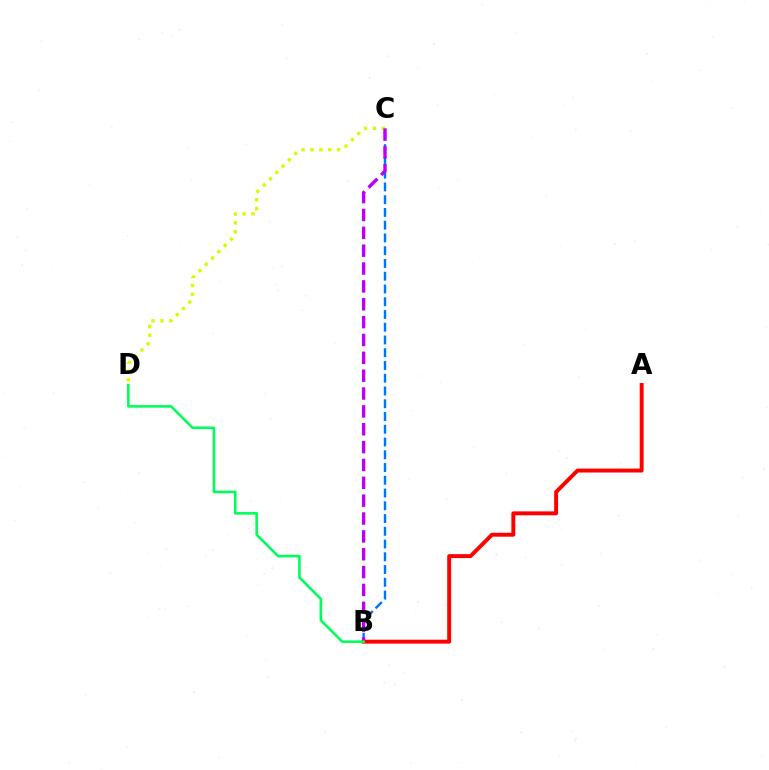{('C', 'D'): [{'color': '#d1ff00', 'line_style': 'dotted', 'thickness': 2.42}], ('B', 'C'): [{'color': '#0074ff', 'line_style': 'dashed', 'thickness': 1.73}, {'color': '#b900ff', 'line_style': 'dashed', 'thickness': 2.43}], ('A', 'B'): [{'color': '#ff0000', 'line_style': 'solid', 'thickness': 2.83}], ('B', 'D'): [{'color': '#00ff5c', 'line_style': 'solid', 'thickness': 1.87}]}